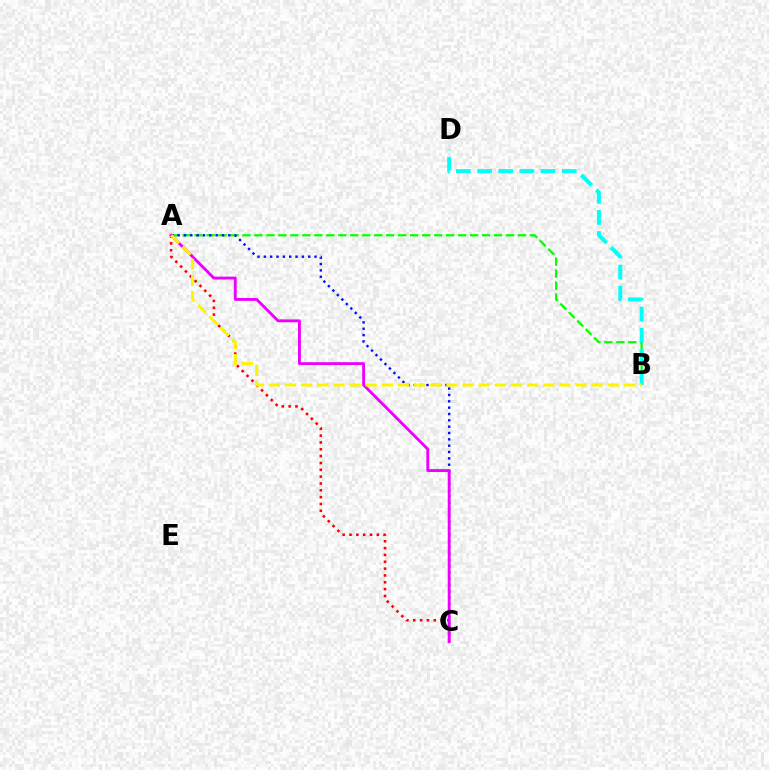{('A', 'C'): [{'color': '#ff0000', 'line_style': 'dotted', 'thickness': 1.86}, {'color': '#0010ff', 'line_style': 'dotted', 'thickness': 1.72}, {'color': '#ee00ff', 'line_style': 'solid', 'thickness': 2.06}], ('A', 'B'): [{'color': '#08ff00', 'line_style': 'dashed', 'thickness': 1.63}, {'color': '#fcf500', 'line_style': 'dashed', 'thickness': 2.19}], ('B', 'D'): [{'color': '#00fff6', 'line_style': 'dashed', 'thickness': 2.87}]}